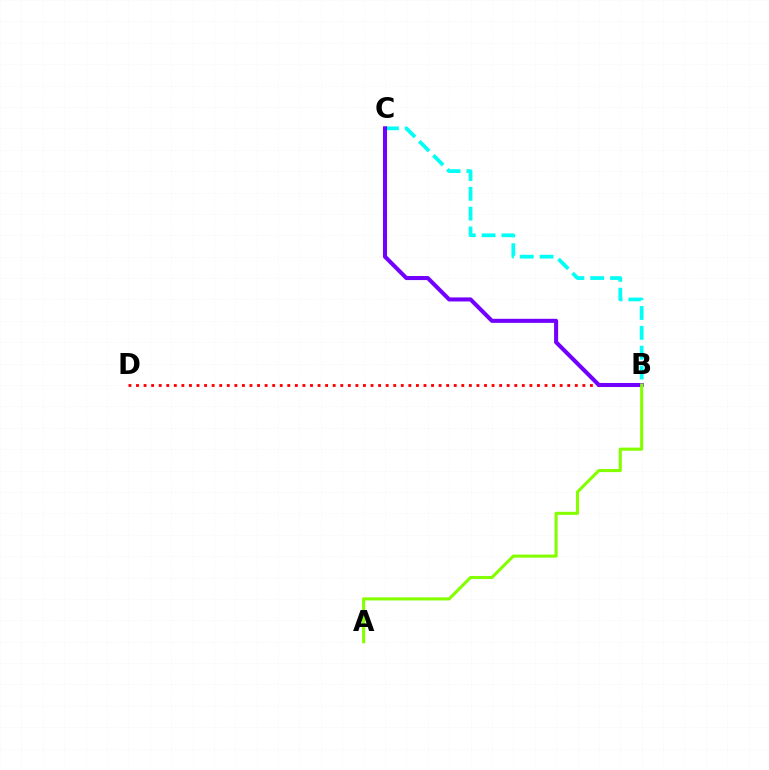{('B', 'C'): [{'color': '#00fff6', 'line_style': 'dashed', 'thickness': 2.7}, {'color': '#7200ff', 'line_style': 'solid', 'thickness': 2.92}], ('B', 'D'): [{'color': '#ff0000', 'line_style': 'dotted', 'thickness': 2.06}], ('A', 'B'): [{'color': '#84ff00', 'line_style': 'solid', 'thickness': 2.22}]}